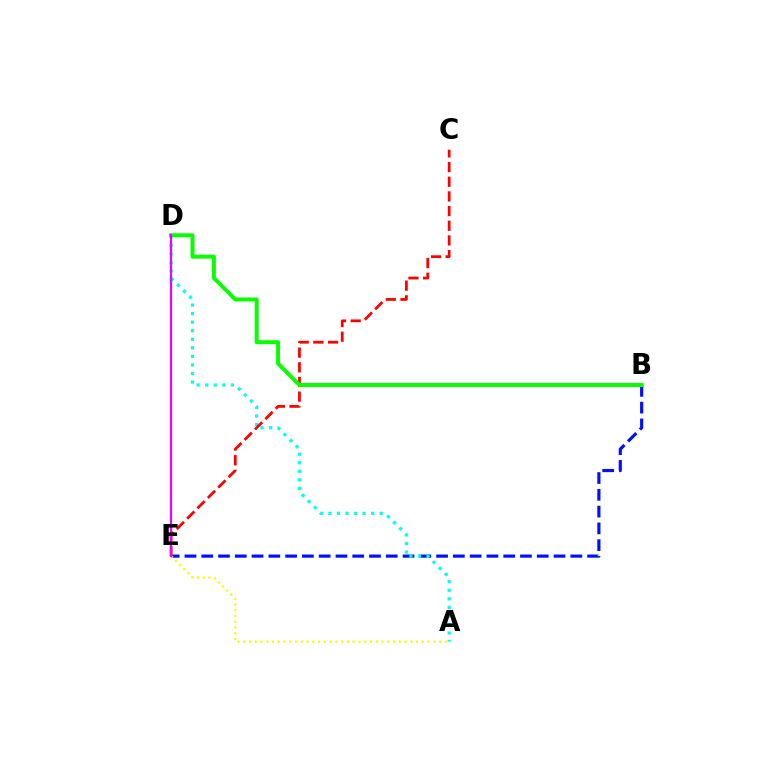{('B', 'E'): [{'color': '#0010ff', 'line_style': 'dashed', 'thickness': 2.28}], ('A', 'D'): [{'color': '#00fff6', 'line_style': 'dotted', 'thickness': 2.33}], ('C', 'E'): [{'color': '#ff0000', 'line_style': 'dashed', 'thickness': 1.99}], ('A', 'E'): [{'color': '#fcf500', 'line_style': 'dotted', 'thickness': 1.57}], ('B', 'D'): [{'color': '#08ff00', 'line_style': 'solid', 'thickness': 2.86}], ('D', 'E'): [{'color': '#ee00ff', 'line_style': 'solid', 'thickness': 1.59}]}